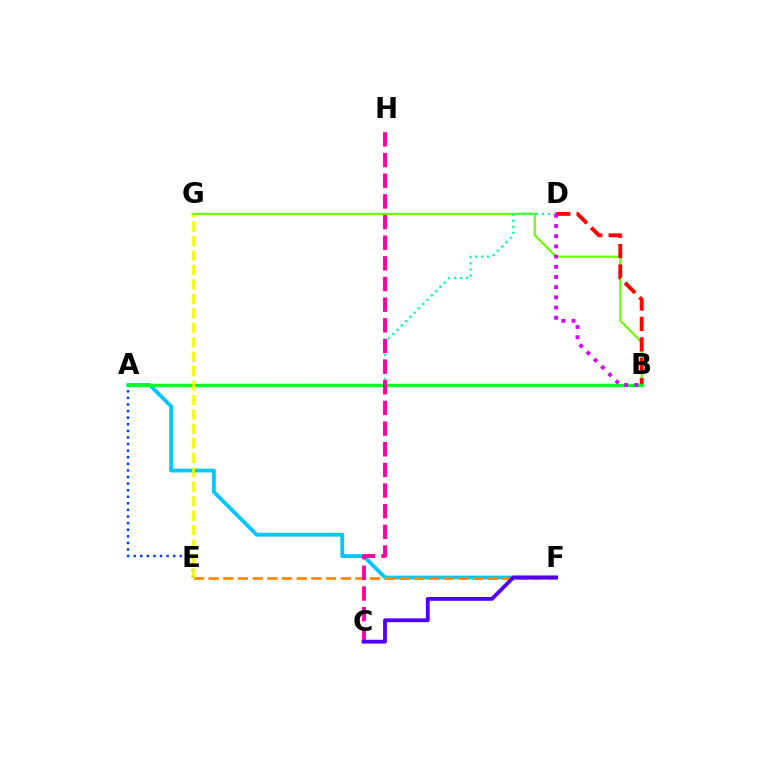{('B', 'G'): [{'color': '#66ff00', 'line_style': 'solid', 'thickness': 1.56}], ('B', 'D'): [{'color': '#ff0000', 'line_style': 'dashed', 'thickness': 2.78}, {'color': '#d600ff', 'line_style': 'dotted', 'thickness': 2.77}], ('A', 'E'): [{'color': '#003fff', 'line_style': 'dotted', 'thickness': 1.79}], ('A', 'D'): [{'color': '#00ffaf', 'line_style': 'dotted', 'thickness': 1.65}], ('A', 'F'): [{'color': '#00c7ff', 'line_style': 'solid', 'thickness': 2.73}], ('A', 'B'): [{'color': '#00ff27', 'line_style': 'solid', 'thickness': 2.46}], ('E', 'F'): [{'color': '#ff8800', 'line_style': 'dashed', 'thickness': 1.99}], ('E', 'G'): [{'color': '#eeff00', 'line_style': 'dashed', 'thickness': 1.96}], ('C', 'H'): [{'color': '#ff00a0', 'line_style': 'dashed', 'thickness': 2.81}], ('C', 'F'): [{'color': '#4f00ff', 'line_style': 'solid', 'thickness': 2.75}]}